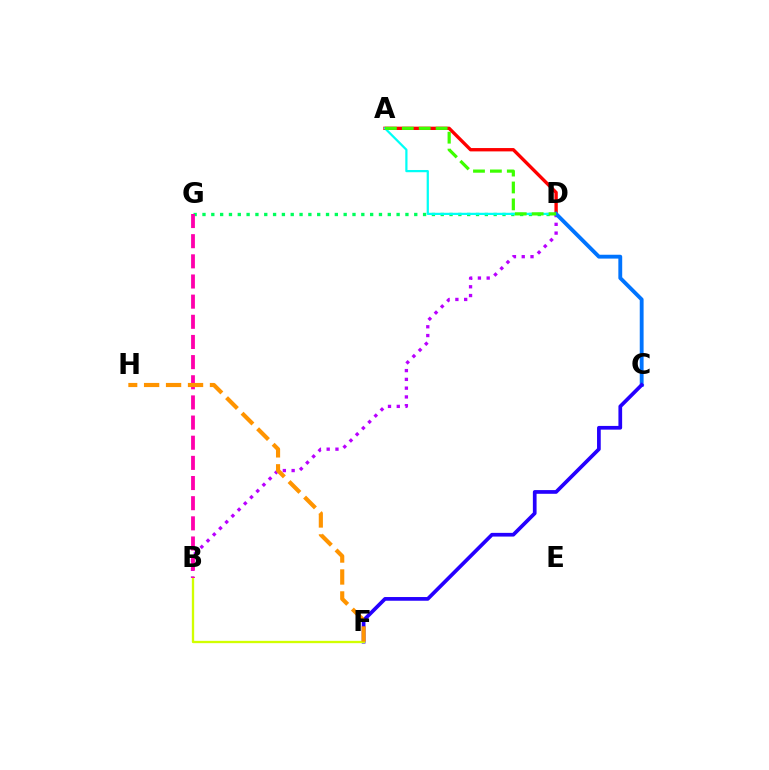{('A', 'D'): [{'color': '#ff0000', 'line_style': 'solid', 'thickness': 2.41}, {'color': '#00fff6', 'line_style': 'solid', 'thickness': 1.61}, {'color': '#3dff00', 'line_style': 'dashed', 'thickness': 2.3}], ('D', 'G'): [{'color': '#00ff5c', 'line_style': 'dotted', 'thickness': 2.4}], ('B', 'D'): [{'color': '#b900ff', 'line_style': 'dotted', 'thickness': 2.39}], ('C', 'D'): [{'color': '#0074ff', 'line_style': 'solid', 'thickness': 2.77}], ('C', 'F'): [{'color': '#2500ff', 'line_style': 'solid', 'thickness': 2.67}], ('B', 'F'): [{'color': '#d1ff00', 'line_style': 'solid', 'thickness': 1.67}], ('B', 'G'): [{'color': '#ff00ac', 'line_style': 'dashed', 'thickness': 2.74}], ('F', 'H'): [{'color': '#ff9400', 'line_style': 'dashed', 'thickness': 2.98}]}